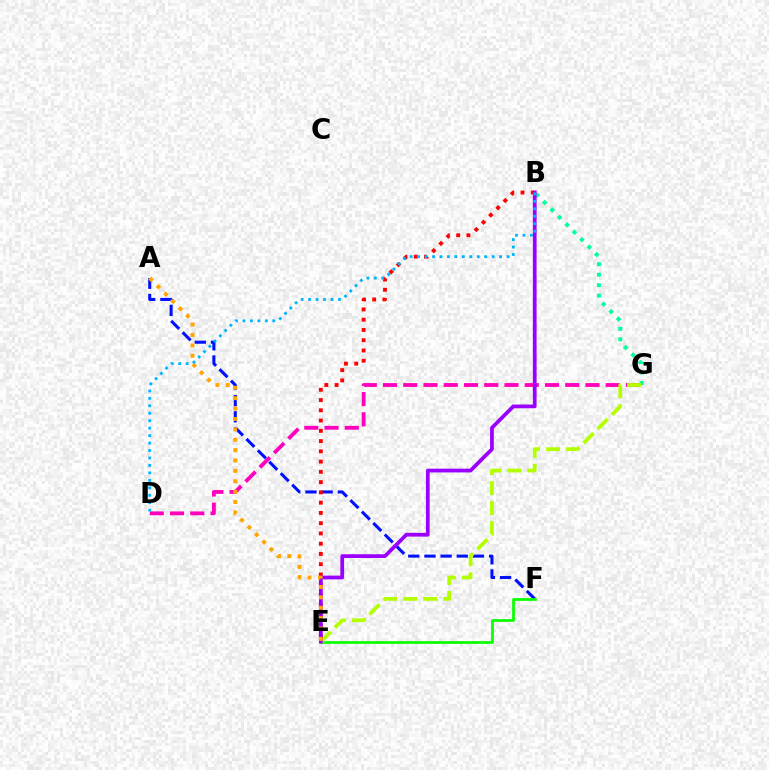{('B', 'G'): [{'color': '#00ff9d', 'line_style': 'dotted', 'thickness': 2.85}], ('D', 'G'): [{'color': '#ff00bd', 'line_style': 'dashed', 'thickness': 2.75}], ('A', 'F'): [{'color': '#0010ff', 'line_style': 'dashed', 'thickness': 2.2}], ('E', 'F'): [{'color': '#08ff00', 'line_style': 'solid', 'thickness': 1.96}], ('E', 'G'): [{'color': '#b3ff00', 'line_style': 'dashed', 'thickness': 2.72}], ('B', 'E'): [{'color': '#ff0000', 'line_style': 'dotted', 'thickness': 2.79}, {'color': '#9b00ff', 'line_style': 'solid', 'thickness': 2.7}], ('A', 'E'): [{'color': '#ffa500', 'line_style': 'dotted', 'thickness': 2.82}], ('B', 'D'): [{'color': '#00b5ff', 'line_style': 'dotted', 'thickness': 2.03}]}